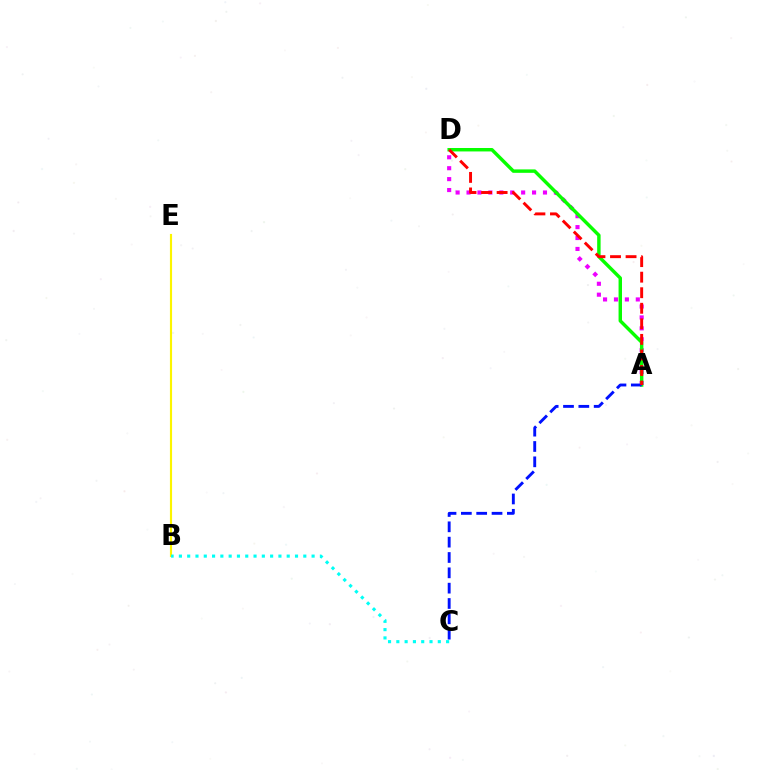{('B', 'E'): [{'color': '#fcf500', 'line_style': 'solid', 'thickness': 1.54}], ('A', 'D'): [{'color': '#ee00ff', 'line_style': 'dotted', 'thickness': 2.97}, {'color': '#08ff00', 'line_style': 'solid', 'thickness': 2.47}, {'color': '#ff0000', 'line_style': 'dashed', 'thickness': 2.11}], ('A', 'C'): [{'color': '#0010ff', 'line_style': 'dashed', 'thickness': 2.08}], ('B', 'C'): [{'color': '#00fff6', 'line_style': 'dotted', 'thickness': 2.25}]}